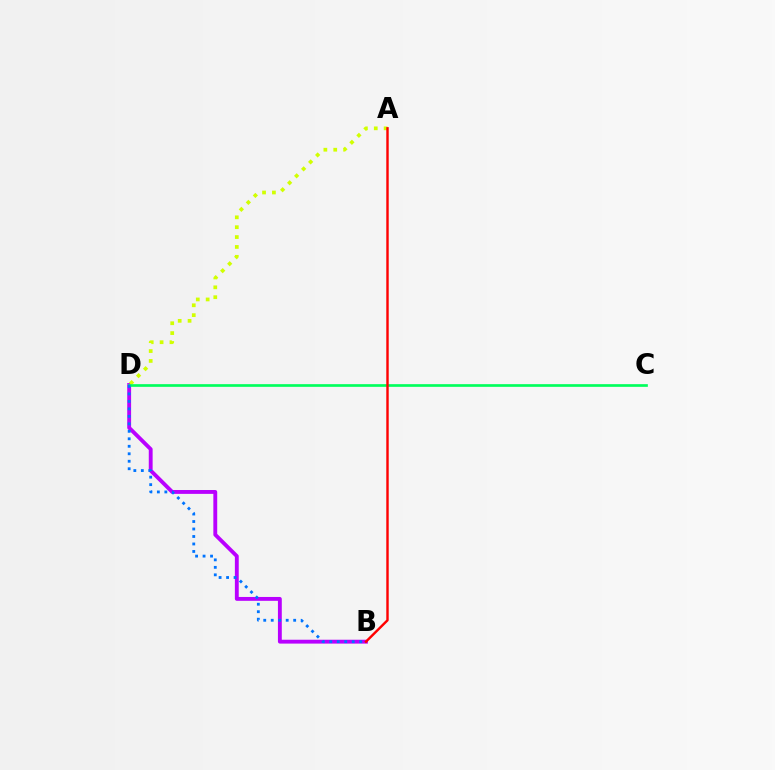{('B', 'D'): [{'color': '#b900ff', 'line_style': 'solid', 'thickness': 2.78}, {'color': '#0074ff', 'line_style': 'dotted', 'thickness': 2.03}], ('A', 'D'): [{'color': '#d1ff00', 'line_style': 'dotted', 'thickness': 2.68}], ('C', 'D'): [{'color': '#00ff5c', 'line_style': 'solid', 'thickness': 1.93}], ('A', 'B'): [{'color': '#ff0000', 'line_style': 'solid', 'thickness': 1.74}]}